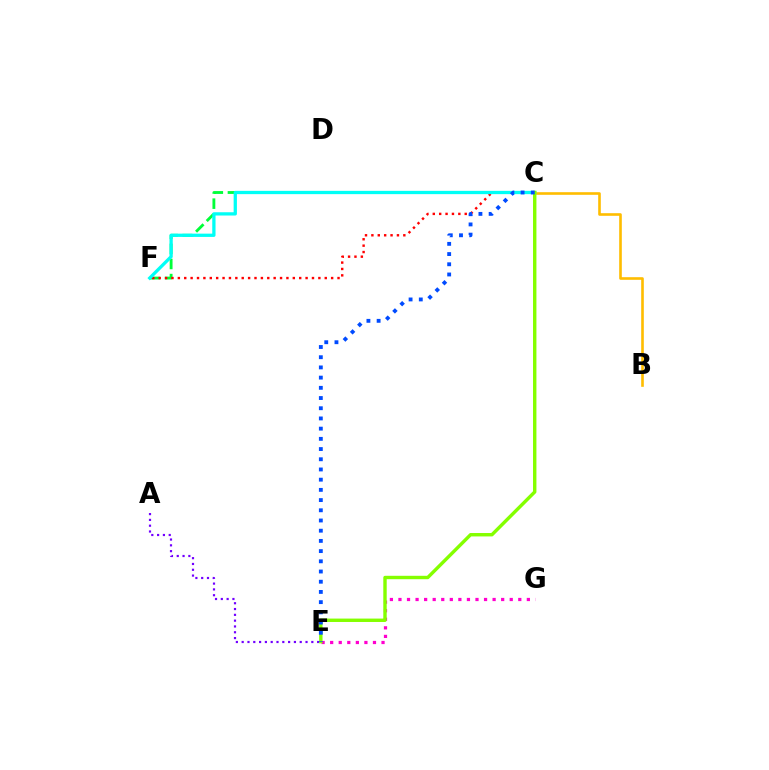{('B', 'C'): [{'color': '#ffbd00', 'line_style': 'solid', 'thickness': 1.89}], ('E', 'G'): [{'color': '#ff00cf', 'line_style': 'dotted', 'thickness': 2.33}], ('C', 'F'): [{'color': '#00ff39', 'line_style': 'dashed', 'thickness': 2.05}, {'color': '#ff0000', 'line_style': 'dotted', 'thickness': 1.74}, {'color': '#00fff6', 'line_style': 'solid', 'thickness': 2.36}], ('A', 'E'): [{'color': '#7200ff', 'line_style': 'dotted', 'thickness': 1.58}], ('C', 'E'): [{'color': '#84ff00', 'line_style': 'solid', 'thickness': 2.45}, {'color': '#004bff', 'line_style': 'dotted', 'thickness': 2.77}]}